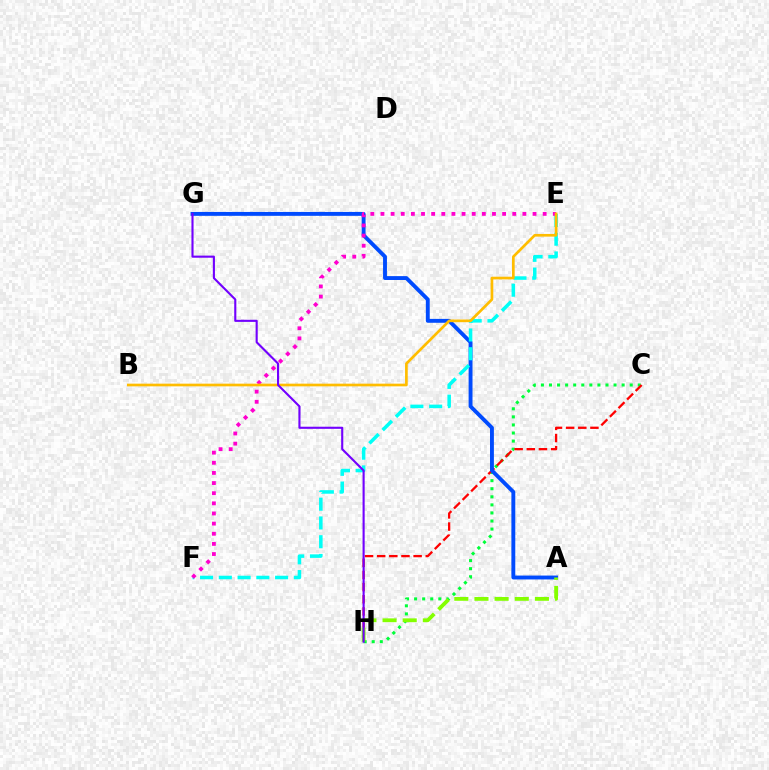{('C', 'H'): [{'color': '#00ff39', 'line_style': 'dotted', 'thickness': 2.19}, {'color': '#ff0000', 'line_style': 'dashed', 'thickness': 1.65}], ('A', 'G'): [{'color': '#004bff', 'line_style': 'solid', 'thickness': 2.8}], ('E', 'F'): [{'color': '#00fff6', 'line_style': 'dashed', 'thickness': 2.55}, {'color': '#ff00cf', 'line_style': 'dotted', 'thickness': 2.75}], ('A', 'H'): [{'color': '#84ff00', 'line_style': 'dashed', 'thickness': 2.74}], ('B', 'E'): [{'color': '#ffbd00', 'line_style': 'solid', 'thickness': 1.93}], ('G', 'H'): [{'color': '#7200ff', 'line_style': 'solid', 'thickness': 1.52}]}